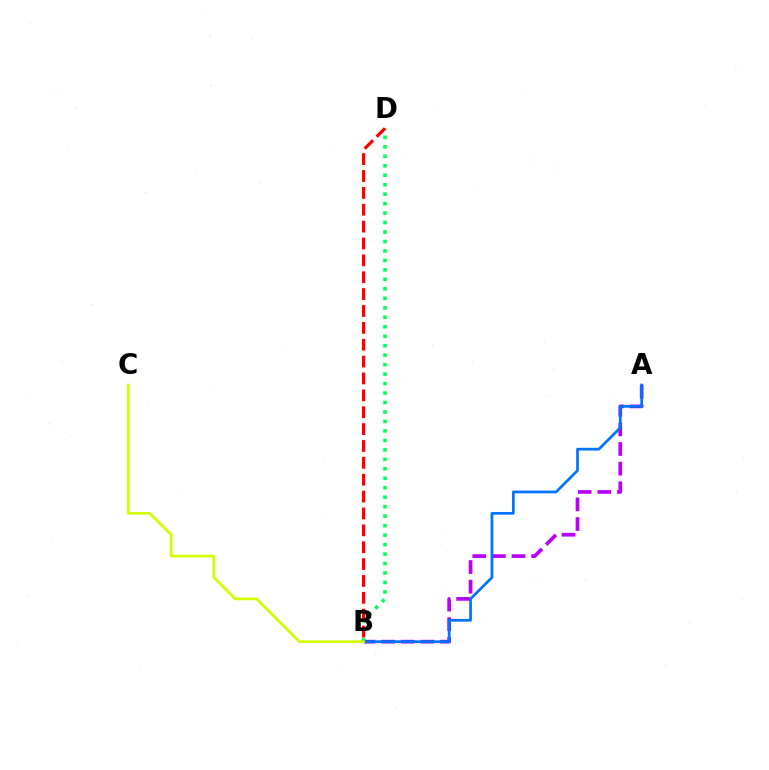{('A', 'B'): [{'color': '#b900ff', 'line_style': 'dashed', 'thickness': 2.67}, {'color': '#0074ff', 'line_style': 'solid', 'thickness': 1.96}], ('B', 'D'): [{'color': '#00ff5c', 'line_style': 'dotted', 'thickness': 2.57}, {'color': '#ff0000', 'line_style': 'dashed', 'thickness': 2.29}], ('B', 'C'): [{'color': '#d1ff00', 'line_style': 'solid', 'thickness': 1.98}]}